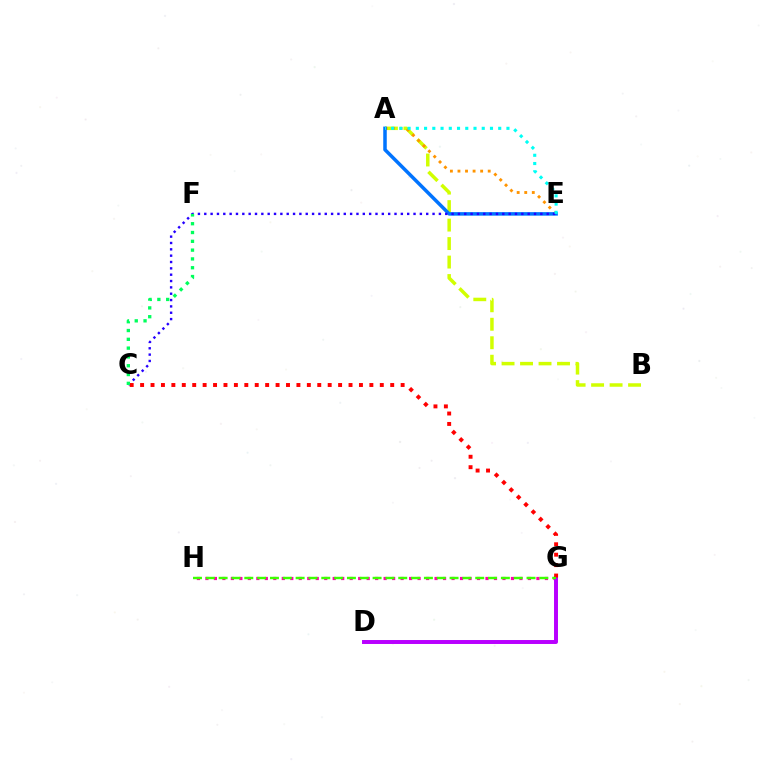{('G', 'H'): [{'color': '#ff00ac', 'line_style': 'dotted', 'thickness': 2.31}, {'color': '#3dff00', 'line_style': 'dashed', 'thickness': 1.74}], ('D', 'G'): [{'color': '#b900ff', 'line_style': 'solid', 'thickness': 2.85}], ('A', 'B'): [{'color': '#d1ff00', 'line_style': 'dashed', 'thickness': 2.51}], ('A', 'E'): [{'color': '#ff9400', 'line_style': 'dotted', 'thickness': 2.05}, {'color': '#0074ff', 'line_style': 'solid', 'thickness': 2.53}, {'color': '#00fff6', 'line_style': 'dotted', 'thickness': 2.24}], ('C', 'E'): [{'color': '#2500ff', 'line_style': 'dotted', 'thickness': 1.72}], ('C', 'G'): [{'color': '#ff0000', 'line_style': 'dotted', 'thickness': 2.83}], ('C', 'F'): [{'color': '#00ff5c', 'line_style': 'dotted', 'thickness': 2.39}]}